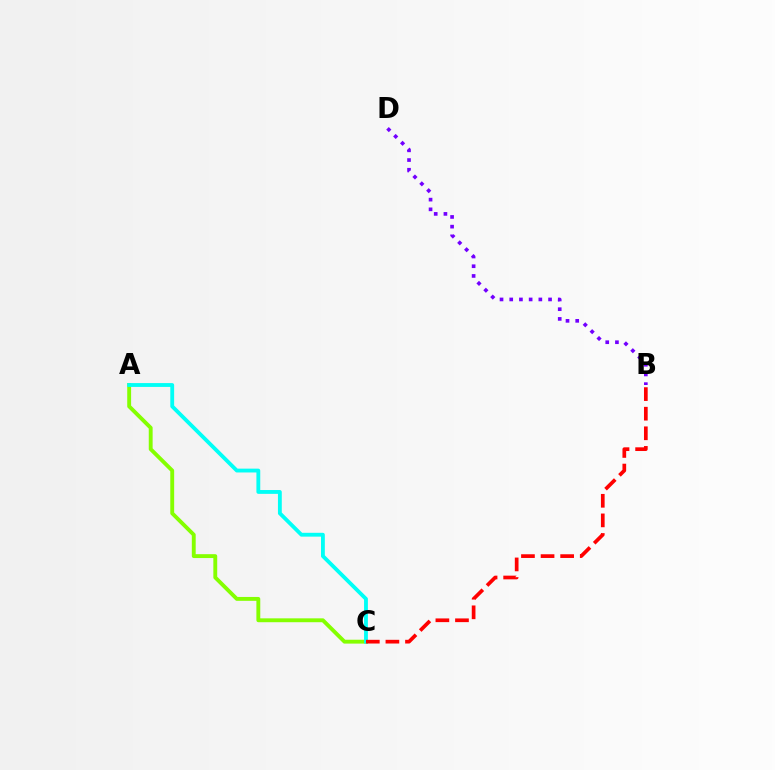{('A', 'C'): [{'color': '#84ff00', 'line_style': 'solid', 'thickness': 2.79}, {'color': '#00fff6', 'line_style': 'solid', 'thickness': 2.76}], ('B', 'C'): [{'color': '#ff0000', 'line_style': 'dashed', 'thickness': 2.66}], ('B', 'D'): [{'color': '#7200ff', 'line_style': 'dotted', 'thickness': 2.64}]}